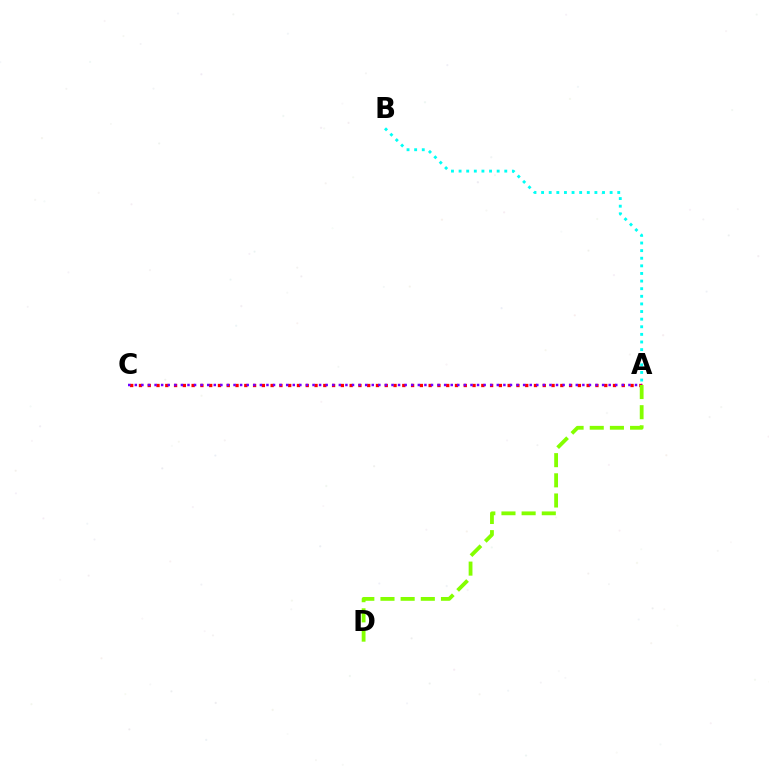{('A', 'C'): [{'color': '#ff0000', 'line_style': 'dotted', 'thickness': 2.39}, {'color': '#7200ff', 'line_style': 'dotted', 'thickness': 1.79}], ('A', 'B'): [{'color': '#00fff6', 'line_style': 'dotted', 'thickness': 2.07}], ('A', 'D'): [{'color': '#84ff00', 'line_style': 'dashed', 'thickness': 2.74}]}